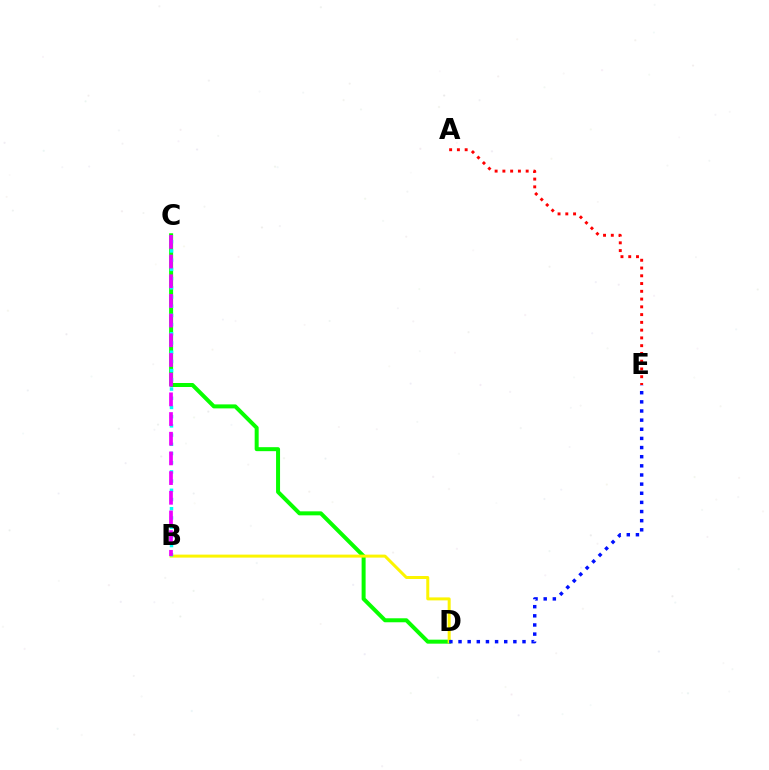{('C', 'D'): [{'color': '#08ff00', 'line_style': 'solid', 'thickness': 2.88}], ('B', 'D'): [{'color': '#fcf500', 'line_style': 'solid', 'thickness': 2.15}], ('D', 'E'): [{'color': '#0010ff', 'line_style': 'dotted', 'thickness': 2.48}], ('B', 'C'): [{'color': '#00fff6', 'line_style': 'dotted', 'thickness': 2.5}, {'color': '#ee00ff', 'line_style': 'dashed', 'thickness': 2.67}], ('A', 'E'): [{'color': '#ff0000', 'line_style': 'dotted', 'thickness': 2.11}]}